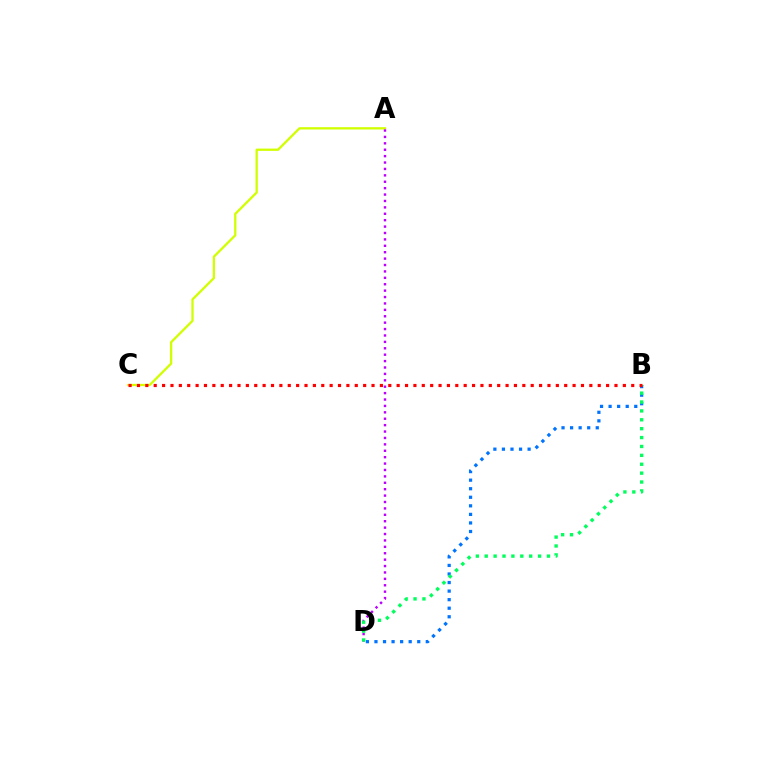{('A', 'C'): [{'color': '#d1ff00', 'line_style': 'solid', 'thickness': 1.65}], ('B', 'D'): [{'color': '#0074ff', 'line_style': 'dotted', 'thickness': 2.32}, {'color': '#00ff5c', 'line_style': 'dotted', 'thickness': 2.42}], ('A', 'D'): [{'color': '#b900ff', 'line_style': 'dotted', 'thickness': 1.74}], ('B', 'C'): [{'color': '#ff0000', 'line_style': 'dotted', 'thickness': 2.28}]}